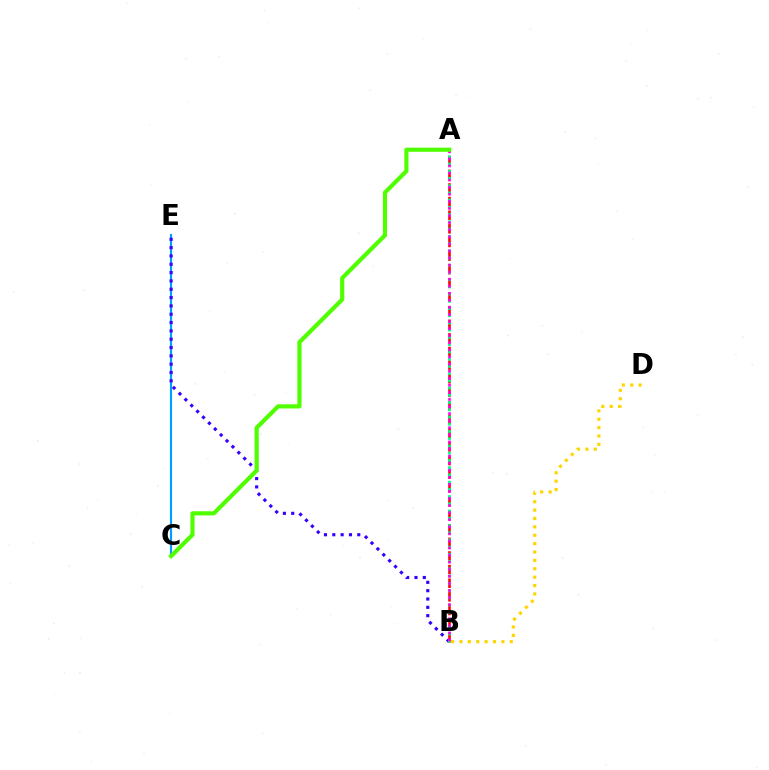{('C', 'E'): [{'color': '#009eff', 'line_style': 'solid', 'thickness': 1.54}], ('A', 'B'): [{'color': '#ff0000', 'line_style': 'dashed', 'thickness': 1.85}, {'color': '#00ff86', 'line_style': 'dotted', 'thickness': 1.96}, {'color': '#ff00ed', 'line_style': 'dotted', 'thickness': 1.92}], ('B', 'E'): [{'color': '#3700ff', 'line_style': 'dotted', 'thickness': 2.26}], ('B', 'D'): [{'color': '#ffd500', 'line_style': 'dotted', 'thickness': 2.28}], ('A', 'C'): [{'color': '#4fff00', 'line_style': 'solid', 'thickness': 2.99}]}